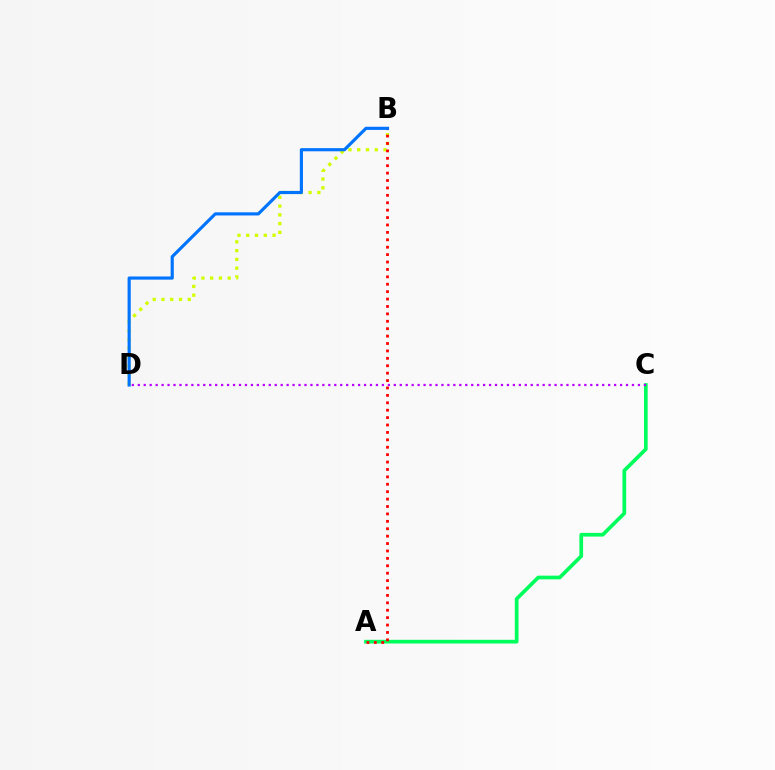{('B', 'D'): [{'color': '#d1ff00', 'line_style': 'dotted', 'thickness': 2.38}, {'color': '#0074ff', 'line_style': 'solid', 'thickness': 2.27}], ('A', 'C'): [{'color': '#00ff5c', 'line_style': 'solid', 'thickness': 2.66}], ('A', 'B'): [{'color': '#ff0000', 'line_style': 'dotted', 'thickness': 2.01}], ('C', 'D'): [{'color': '#b900ff', 'line_style': 'dotted', 'thickness': 1.62}]}